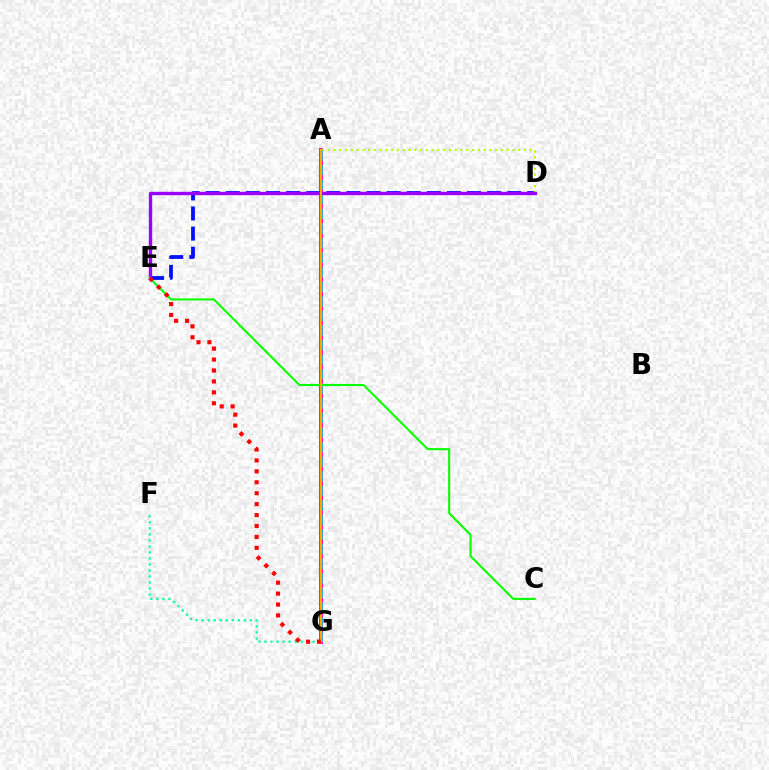{('A', 'G'): [{'color': '#ff00bd', 'line_style': 'solid', 'thickness': 2.84}, {'color': '#00b5ff', 'line_style': 'dashed', 'thickness': 1.98}, {'color': '#ffa500', 'line_style': 'solid', 'thickness': 1.62}], ('F', 'G'): [{'color': '#00ff9d', 'line_style': 'dotted', 'thickness': 1.64}], ('D', 'E'): [{'color': '#0010ff', 'line_style': 'dashed', 'thickness': 2.73}, {'color': '#9b00ff', 'line_style': 'solid', 'thickness': 2.43}], ('A', 'D'): [{'color': '#b3ff00', 'line_style': 'dotted', 'thickness': 1.57}], ('C', 'E'): [{'color': '#08ff00', 'line_style': 'solid', 'thickness': 1.51}], ('E', 'G'): [{'color': '#ff0000', 'line_style': 'dotted', 'thickness': 2.97}]}